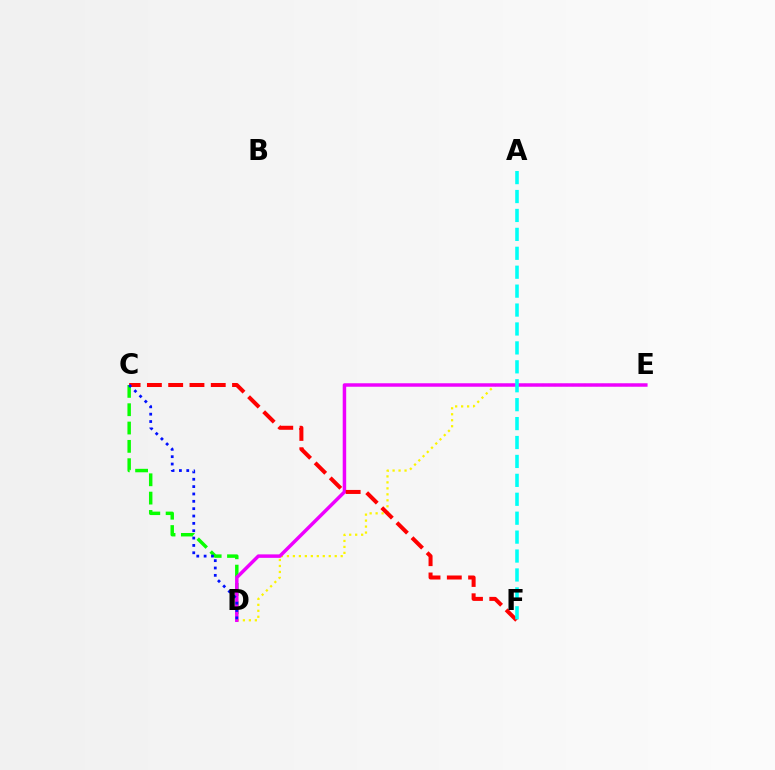{('C', 'D'): [{'color': '#08ff00', 'line_style': 'dashed', 'thickness': 2.49}, {'color': '#0010ff', 'line_style': 'dotted', 'thickness': 2.0}], ('D', 'E'): [{'color': '#fcf500', 'line_style': 'dotted', 'thickness': 1.62}, {'color': '#ee00ff', 'line_style': 'solid', 'thickness': 2.5}], ('C', 'F'): [{'color': '#ff0000', 'line_style': 'dashed', 'thickness': 2.89}], ('A', 'F'): [{'color': '#00fff6', 'line_style': 'dashed', 'thickness': 2.57}]}